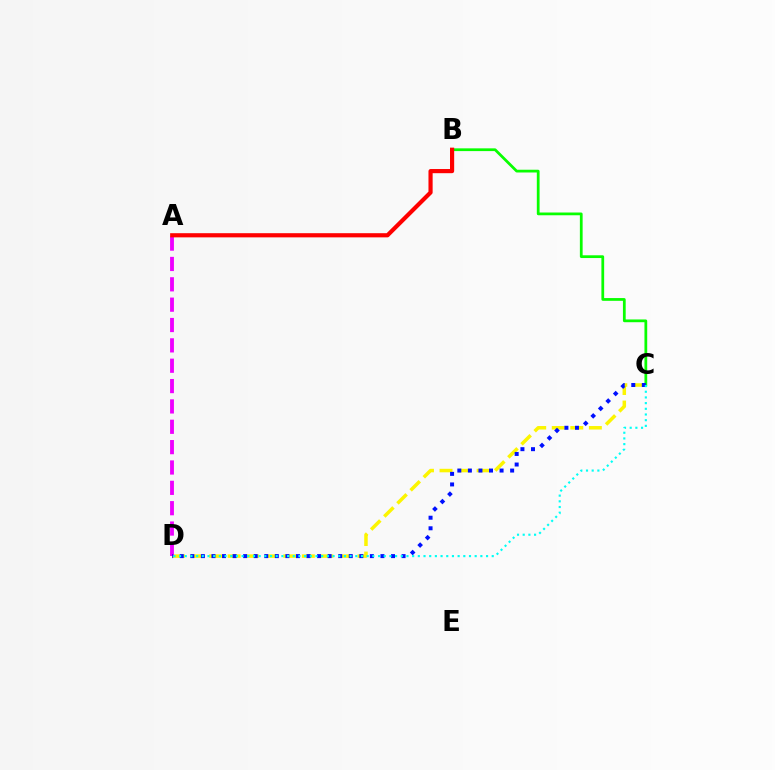{('C', 'D'): [{'color': '#fcf500', 'line_style': 'dashed', 'thickness': 2.52}, {'color': '#0010ff', 'line_style': 'dotted', 'thickness': 2.87}, {'color': '#00fff6', 'line_style': 'dotted', 'thickness': 1.54}], ('B', 'C'): [{'color': '#08ff00', 'line_style': 'solid', 'thickness': 1.98}], ('A', 'D'): [{'color': '#ee00ff', 'line_style': 'dashed', 'thickness': 2.76}], ('A', 'B'): [{'color': '#ff0000', 'line_style': 'solid', 'thickness': 3.0}]}